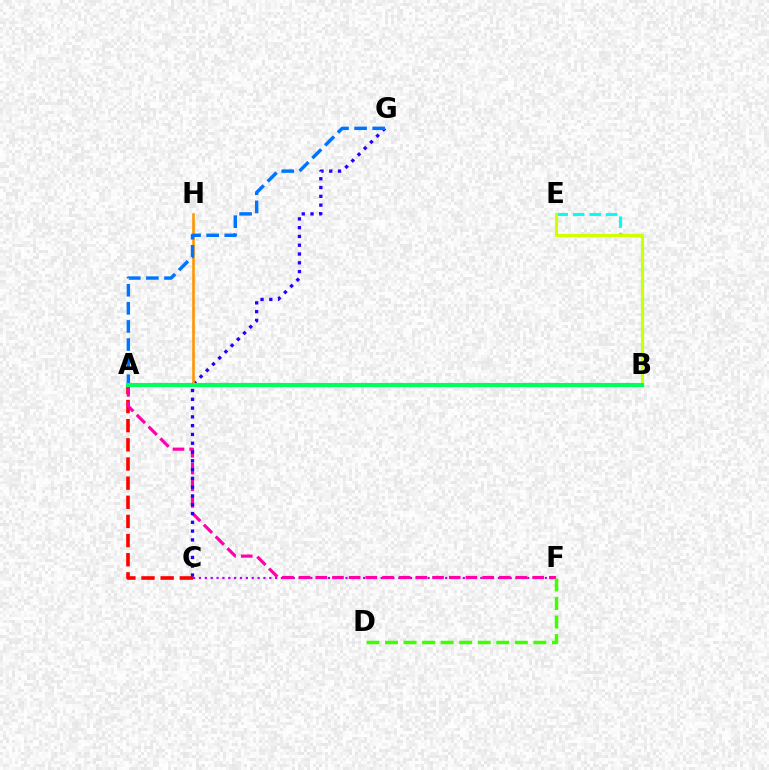{('C', 'F'): [{'color': '#b900ff', 'line_style': 'dotted', 'thickness': 1.59}], ('A', 'C'): [{'color': '#ff0000', 'line_style': 'dashed', 'thickness': 2.6}], ('A', 'F'): [{'color': '#ff00ac', 'line_style': 'dashed', 'thickness': 2.27}], ('B', 'E'): [{'color': '#00fff6', 'line_style': 'dashed', 'thickness': 2.24}, {'color': '#d1ff00', 'line_style': 'solid', 'thickness': 2.29}], ('C', 'G'): [{'color': '#2500ff', 'line_style': 'dotted', 'thickness': 2.39}], ('D', 'F'): [{'color': '#3dff00', 'line_style': 'dashed', 'thickness': 2.52}], ('A', 'H'): [{'color': '#ff9400', 'line_style': 'solid', 'thickness': 1.86}], ('A', 'G'): [{'color': '#0074ff', 'line_style': 'dashed', 'thickness': 2.46}], ('A', 'B'): [{'color': '#00ff5c', 'line_style': 'solid', 'thickness': 2.97}]}